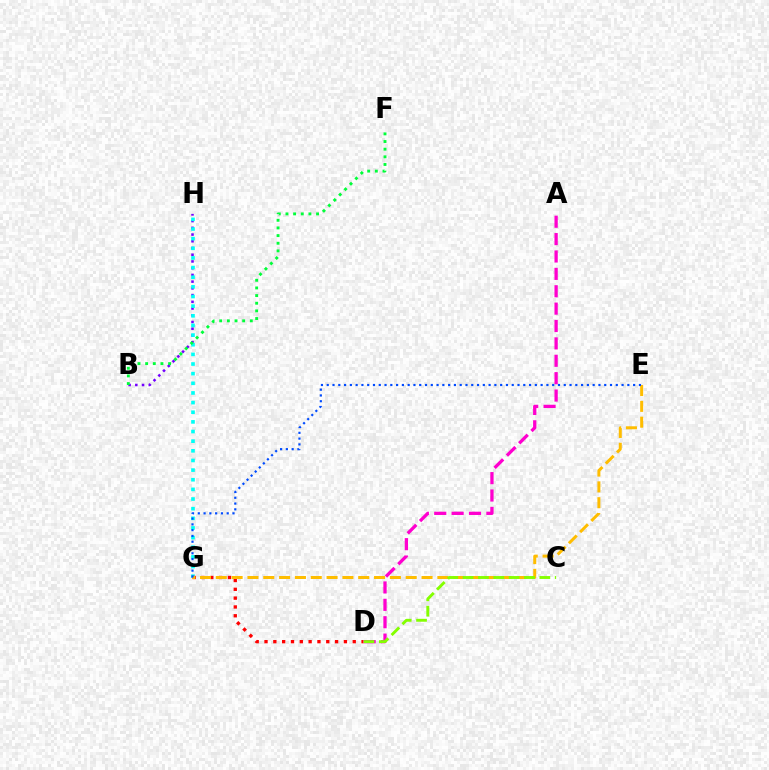{('B', 'H'): [{'color': '#7200ff', 'line_style': 'dotted', 'thickness': 1.83}], ('G', 'H'): [{'color': '#00fff6', 'line_style': 'dotted', 'thickness': 2.62}], ('D', 'G'): [{'color': '#ff0000', 'line_style': 'dotted', 'thickness': 2.4}], ('E', 'G'): [{'color': '#ffbd00', 'line_style': 'dashed', 'thickness': 2.15}, {'color': '#004bff', 'line_style': 'dotted', 'thickness': 1.57}], ('A', 'D'): [{'color': '#ff00cf', 'line_style': 'dashed', 'thickness': 2.36}], ('C', 'D'): [{'color': '#84ff00', 'line_style': 'dashed', 'thickness': 2.09}], ('B', 'F'): [{'color': '#00ff39', 'line_style': 'dotted', 'thickness': 2.08}]}